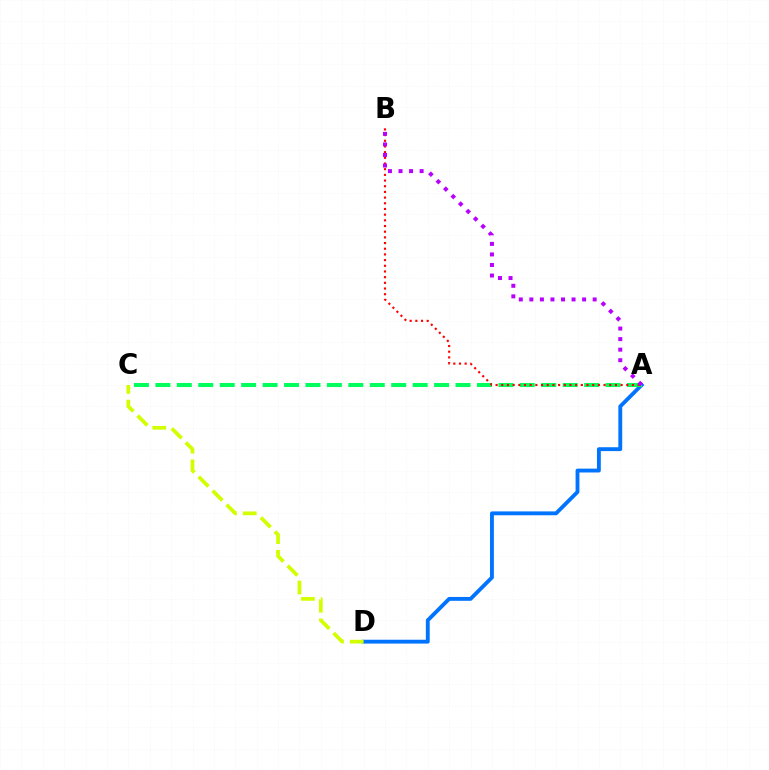{('A', 'D'): [{'color': '#0074ff', 'line_style': 'solid', 'thickness': 2.77}], ('A', 'C'): [{'color': '#00ff5c', 'line_style': 'dashed', 'thickness': 2.91}], ('A', 'B'): [{'color': '#ff0000', 'line_style': 'dotted', 'thickness': 1.54}, {'color': '#b900ff', 'line_style': 'dotted', 'thickness': 2.87}], ('C', 'D'): [{'color': '#d1ff00', 'line_style': 'dashed', 'thickness': 2.69}]}